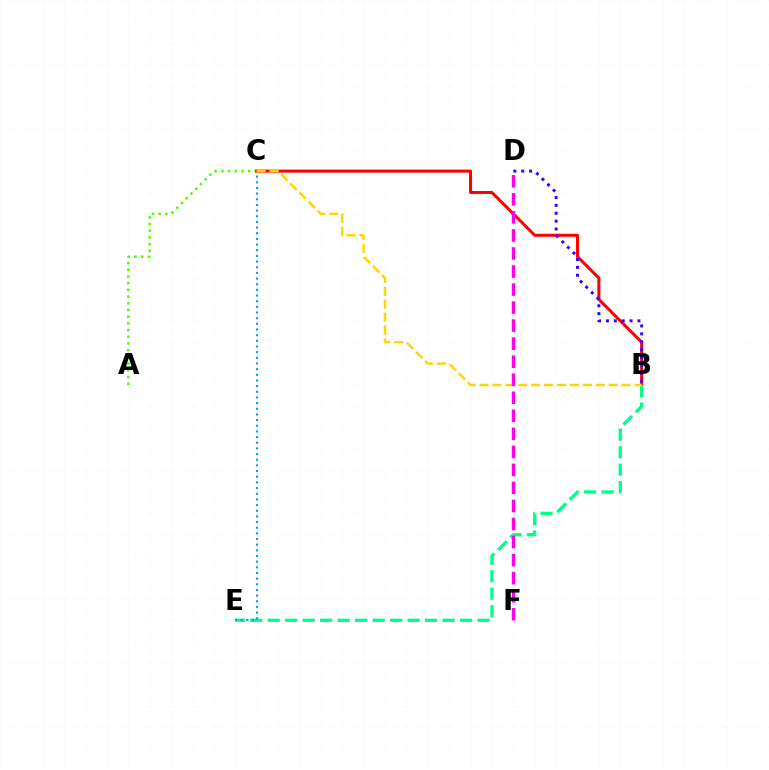{('A', 'C'): [{'color': '#4fff00', 'line_style': 'dotted', 'thickness': 1.82}], ('B', 'C'): [{'color': '#ff0000', 'line_style': 'solid', 'thickness': 2.18}, {'color': '#ffd500', 'line_style': 'dashed', 'thickness': 1.75}], ('B', 'E'): [{'color': '#00ff86', 'line_style': 'dashed', 'thickness': 2.38}], ('C', 'E'): [{'color': '#009eff', 'line_style': 'dotted', 'thickness': 1.54}], ('B', 'D'): [{'color': '#3700ff', 'line_style': 'dotted', 'thickness': 2.14}], ('D', 'F'): [{'color': '#ff00ed', 'line_style': 'dashed', 'thickness': 2.45}]}